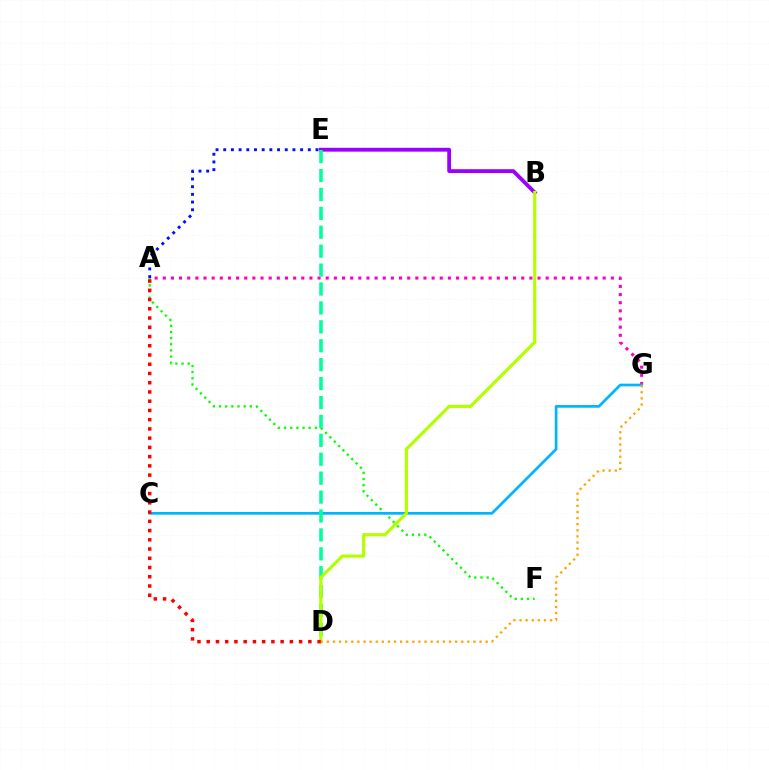{('A', 'E'): [{'color': '#0010ff', 'line_style': 'dotted', 'thickness': 2.09}], ('A', 'F'): [{'color': '#08ff00', 'line_style': 'dotted', 'thickness': 1.67}], ('A', 'G'): [{'color': '#ff00bd', 'line_style': 'dotted', 'thickness': 2.21}], ('B', 'E'): [{'color': '#9b00ff', 'line_style': 'solid', 'thickness': 2.75}], ('C', 'G'): [{'color': '#00b5ff', 'line_style': 'solid', 'thickness': 1.93}], ('D', 'E'): [{'color': '#00ff9d', 'line_style': 'dashed', 'thickness': 2.57}], ('B', 'D'): [{'color': '#b3ff00', 'line_style': 'solid', 'thickness': 2.28}], ('D', 'G'): [{'color': '#ffa500', 'line_style': 'dotted', 'thickness': 1.66}], ('A', 'D'): [{'color': '#ff0000', 'line_style': 'dotted', 'thickness': 2.51}]}